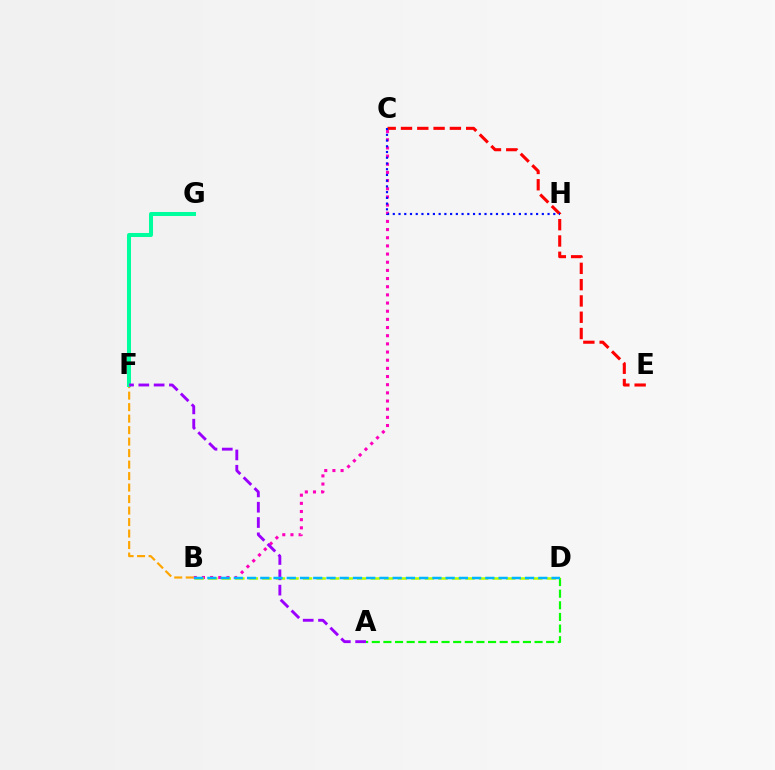{('C', 'E'): [{'color': '#ff0000', 'line_style': 'dashed', 'thickness': 2.21}], ('A', 'D'): [{'color': '#08ff00', 'line_style': 'dashed', 'thickness': 1.58}], ('B', 'F'): [{'color': '#ffa500', 'line_style': 'dashed', 'thickness': 1.56}], ('B', 'C'): [{'color': '#ff00bd', 'line_style': 'dotted', 'thickness': 2.22}], ('F', 'G'): [{'color': '#00ff9d', 'line_style': 'solid', 'thickness': 2.89}], ('C', 'H'): [{'color': '#0010ff', 'line_style': 'dotted', 'thickness': 1.56}], ('B', 'D'): [{'color': '#b3ff00', 'line_style': 'dashed', 'thickness': 1.84}, {'color': '#00b5ff', 'line_style': 'dashed', 'thickness': 1.8}], ('A', 'F'): [{'color': '#9b00ff', 'line_style': 'dashed', 'thickness': 2.08}]}